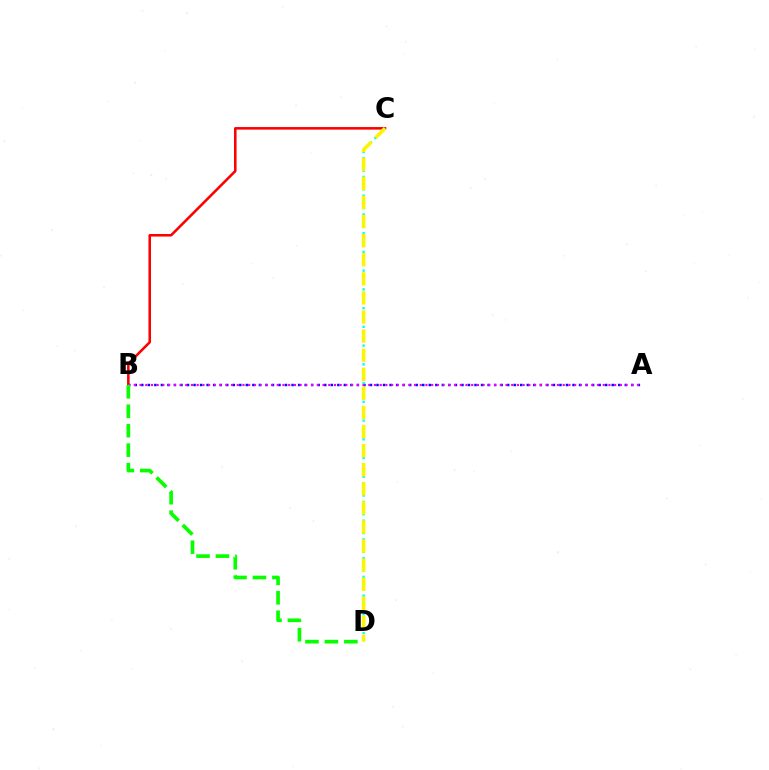{('B', 'C'): [{'color': '#ff0000', 'line_style': 'solid', 'thickness': 1.85}], ('A', 'B'): [{'color': '#0010ff', 'line_style': 'dotted', 'thickness': 1.78}, {'color': '#ee00ff', 'line_style': 'dotted', 'thickness': 1.55}], ('C', 'D'): [{'color': '#00fff6', 'line_style': 'dotted', 'thickness': 1.7}, {'color': '#fcf500', 'line_style': 'dashed', 'thickness': 2.59}], ('B', 'D'): [{'color': '#08ff00', 'line_style': 'dashed', 'thickness': 2.64}]}